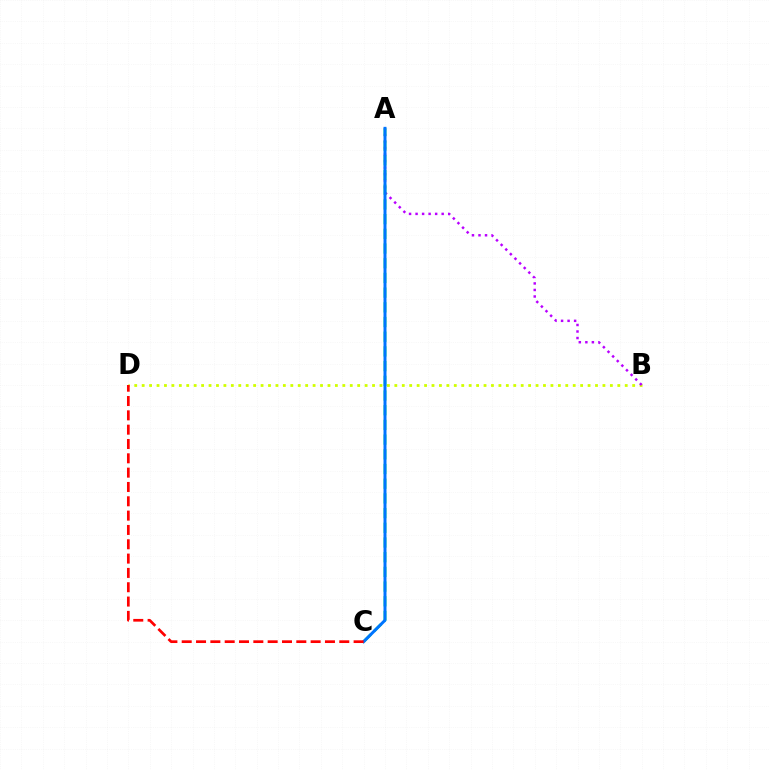{('B', 'D'): [{'color': '#d1ff00', 'line_style': 'dotted', 'thickness': 2.02}], ('A', 'B'): [{'color': '#b900ff', 'line_style': 'dotted', 'thickness': 1.77}], ('A', 'C'): [{'color': '#00ff5c', 'line_style': 'dashed', 'thickness': 2.0}, {'color': '#0074ff', 'line_style': 'solid', 'thickness': 2.14}], ('C', 'D'): [{'color': '#ff0000', 'line_style': 'dashed', 'thickness': 1.95}]}